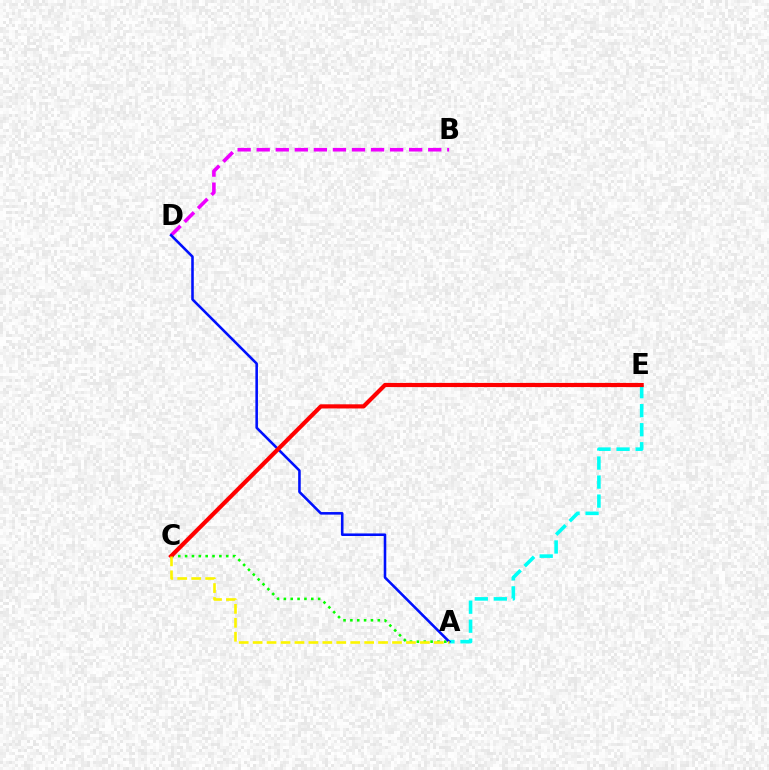{('A', 'C'): [{'color': '#08ff00', 'line_style': 'dotted', 'thickness': 1.86}, {'color': '#fcf500', 'line_style': 'dashed', 'thickness': 1.89}], ('A', 'E'): [{'color': '#00fff6', 'line_style': 'dashed', 'thickness': 2.59}], ('B', 'D'): [{'color': '#ee00ff', 'line_style': 'dashed', 'thickness': 2.59}], ('A', 'D'): [{'color': '#0010ff', 'line_style': 'solid', 'thickness': 1.85}], ('C', 'E'): [{'color': '#ff0000', 'line_style': 'solid', 'thickness': 2.99}]}